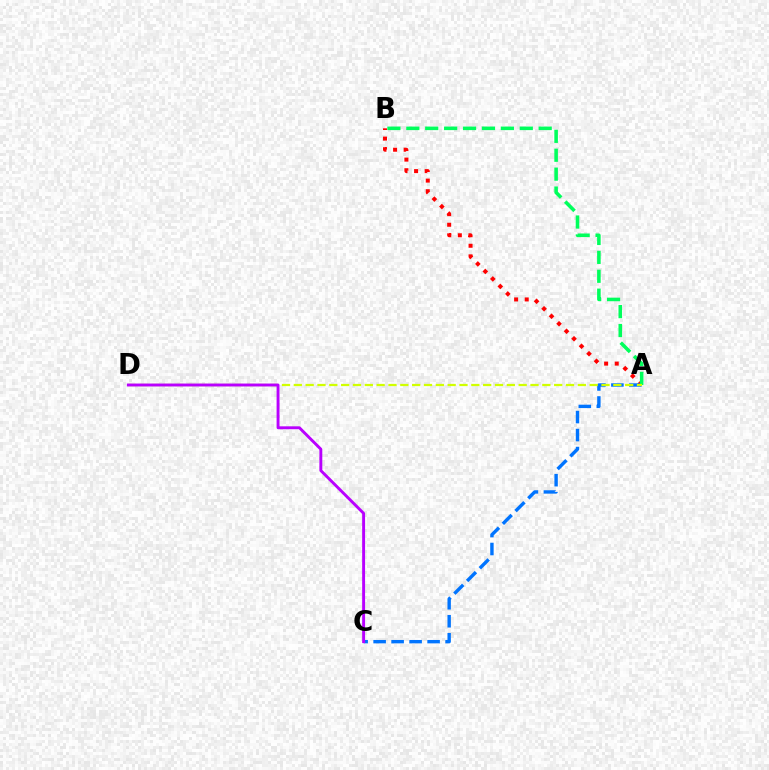{('A', 'B'): [{'color': '#ff0000', 'line_style': 'dotted', 'thickness': 2.88}, {'color': '#00ff5c', 'line_style': 'dashed', 'thickness': 2.57}], ('A', 'C'): [{'color': '#0074ff', 'line_style': 'dashed', 'thickness': 2.44}], ('A', 'D'): [{'color': '#d1ff00', 'line_style': 'dashed', 'thickness': 1.61}], ('C', 'D'): [{'color': '#b900ff', 'line_style': 'solid', 'thickness': 2.1}]}